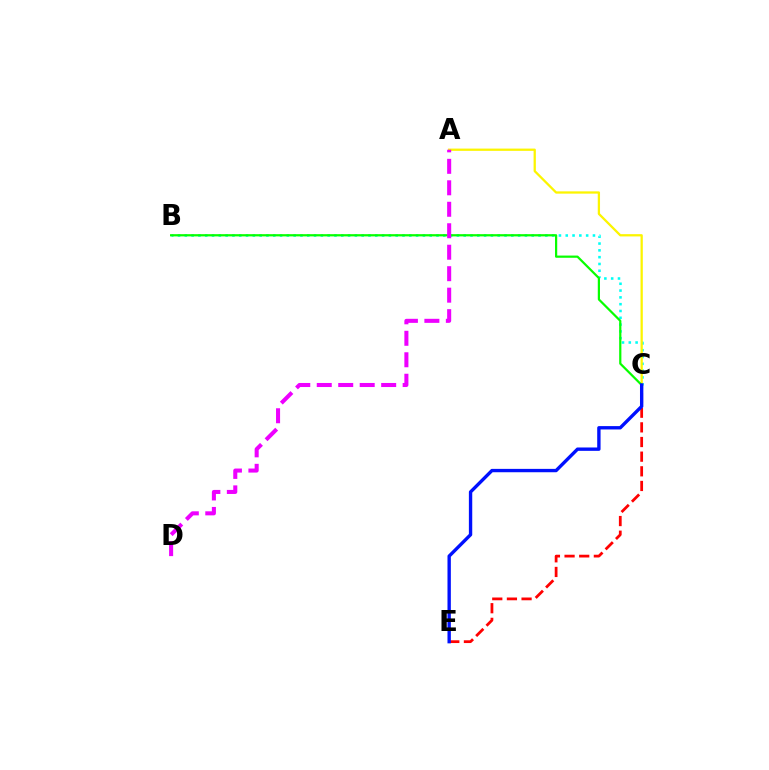{('B', 'C'): [{'color': '#00fff6', 'line_style': 'dotted', 'thickness': 1.85}, {'color': '#08ff00', 'line_style': 'solid', 'thickness': 1.6}], ('A', 'C'): [{'color': '#fcf500', 'line_style': 'solid', 'thickness': 1.63}], ('C', 'E'): [{'color': '#ff0000', 'line_style': 'dashed', 'thickness': 1.99}, {'color': '#0010ff', 'line_style': 'solid', 'thickness': 2.42}], ('A', 'D'): [{'color': '#ee00ff', 'line_style': 'dashed', 'thickness': 2.92}]}